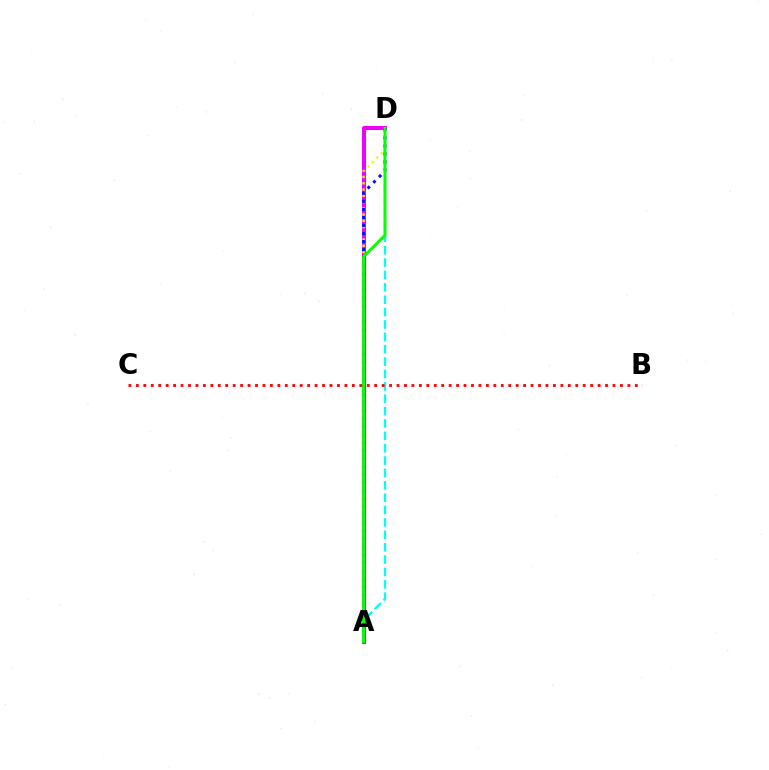{('A', 'D'): [{'color': '#00fff6', 'line_style': 'dashed', 'thickness': 1.68}, {'color': '#ee00ff', 'line_style': 'solid', 'thickness': 2.91}, {'color': '#fcf500', 'line_style': 'dotted', 'thickness': 1.7}, {'color': '#0010ff', 'line_style': 'dotted', 'thickness': 2.18}, {'color': '#08ff00', 'line_style': 'solid', 'thickness': 2.15}], ('B', 'C'): [{'color': '#ff0000', 'line_style': 'dotted', 'thickness': 2.02}]}